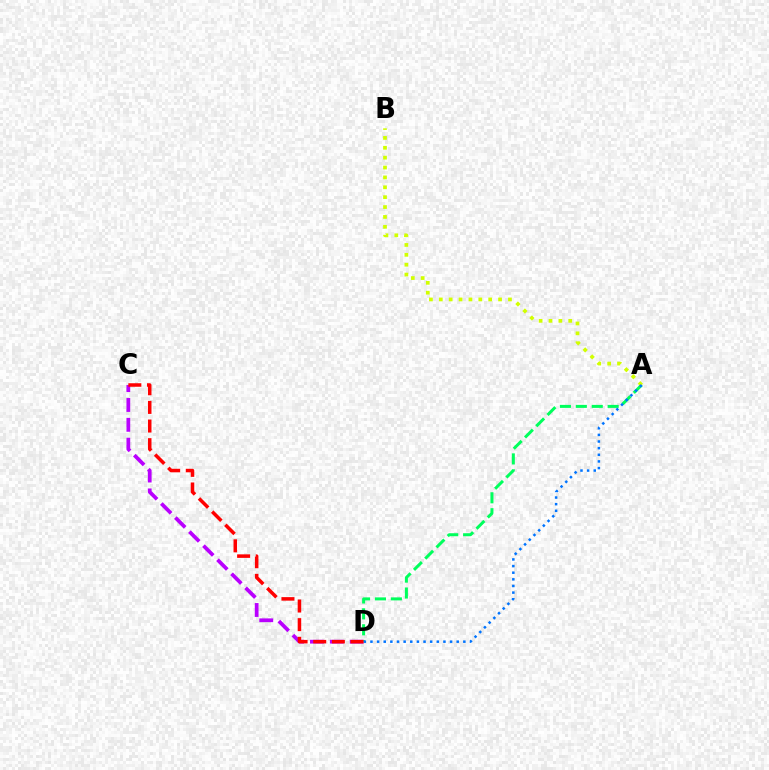{('C', 'D'): [{'color': '#b900ff', 'line_style': 'dashed', 'thickness': 2.7}, {'color': '#ff0000', 'line_style': 'dashed', 'thickness': 2.53}], ('A', 'D'): [{'color': '#00ff5c', 'line_style': 'dashed', 'thickness': 2.16}, {'color': '#0074ff', 'line_style': 'dotted', 'thickness': 1.8}], ('A', 'B'): [{'color': '#d1ff00', 'line_style': 'dotted', 'thickness': 2.68}]}